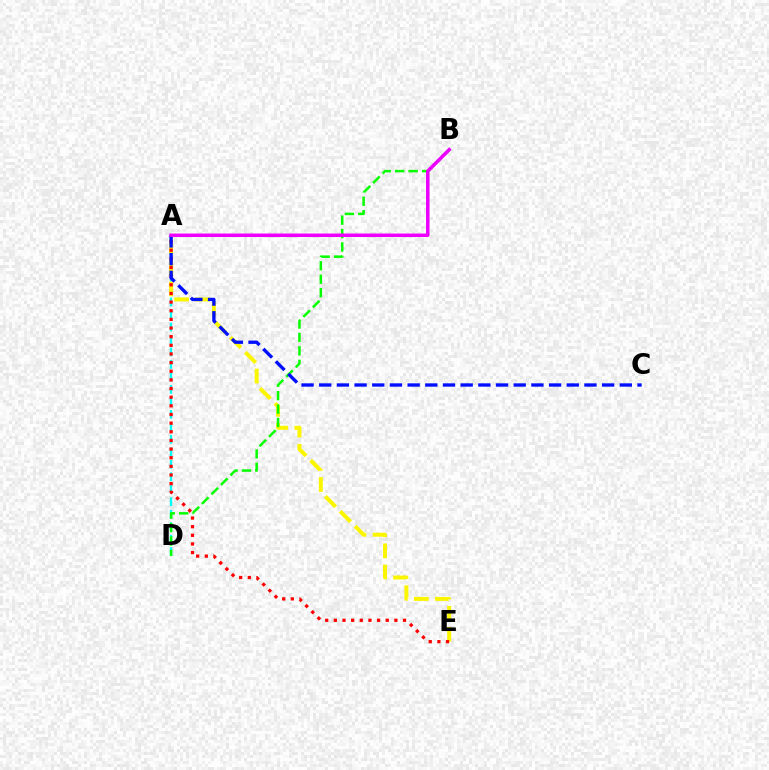{('A', 'D'): [{'color': '#00fff6', 'line_style': 'dashed', 'thickness': 1.7}], ('A', 'E'): [{'color': '#fcf500', 'line_style': 'dashed', 'thickness': 2.86}, {'color': '#ff0000', 'line_style': 'dotted', 'thickness': 2.35}], ('B', 'D'): [{'color': '#08ff00', 'line_style': 'dashed', 'thickness': 1.82}], ('A', 'C'): [{'color': '#0010ff', 'line_style': 'dashed', 'thickness': 2.4}], ('A', 'B'): [{'color': '#ee00ff', 'line_style': 'solid', 'thickness': 2.52}]}